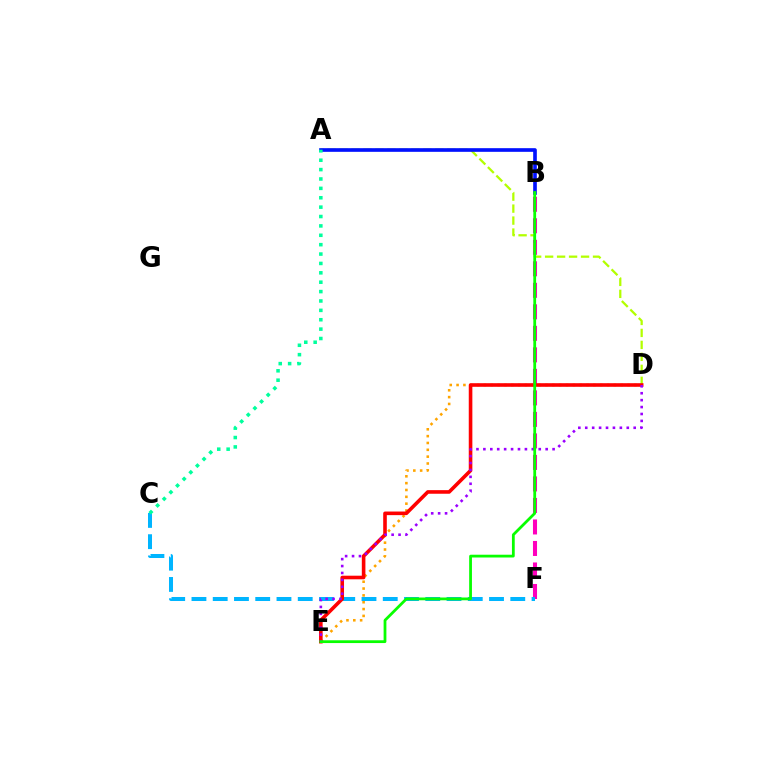{('D', 'E'): [{'color': '#ffa500', 'line_style': 'dotted', 'thickness': 1.86}, {'color': '#ff0000', 'line_style': 'solid', 'thickness': 2.59}, {'color': '#9b00ff', 'line_style': 'dotted', 'thickness': 1.88}], ('B', 'F'): [{'color': '#ff00bd', 'line_style': 'dashed', 'thickness': 2.92}], ('C', 'F'): [{'color': '#00b5ff', 'line_style': 'dashed', 'thickness': 2.89}], ('A', 'D'): [{'color': '#b3ff00', 'line_style': 'dashed', 'thickness': 1.63}], ('A', 'B'): [{'color': '#0010ff', 'line_style': 'solid', 'thickness': 2.63}], ('A', 'C'): [{'color': '#00ff9d', 'line_style': 'dotted', 'thickness': 2.55}], ('B', 'E'): [{'color': '#08ff00', 'line_style': 'solid', 'thickness': 2.0}]}